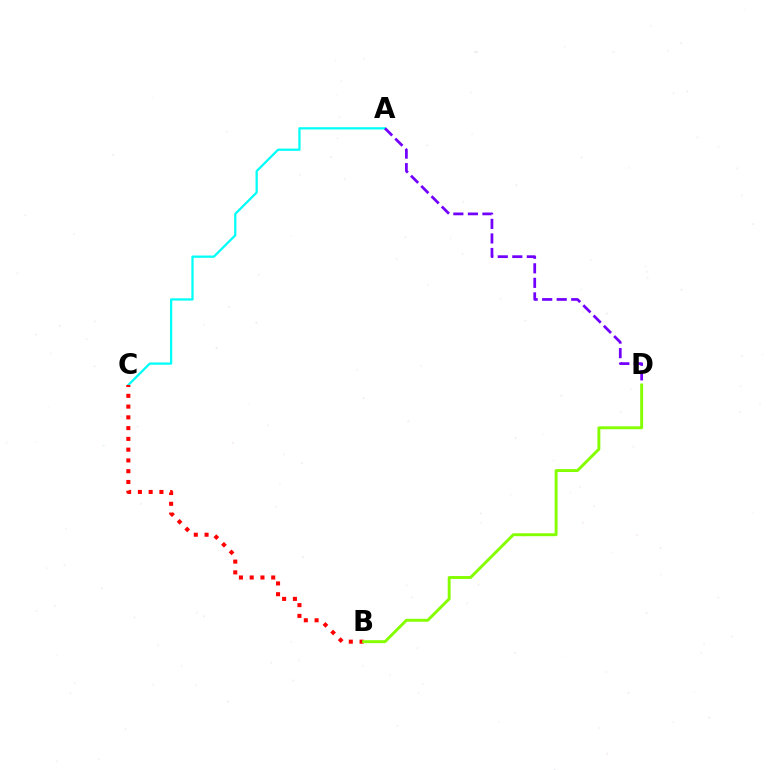{('A', 'C'): [{'color': '#00fff6', 'line_style': 'solid', 'thickness': 1.63}], ('A', 'D'): [{'color': '#7200ff', 'line_style': 'dashed', 'thickness': 1.97}], ('B', 'C'): [{'color': '#ff0000', 'line_style': 'dotted', 'thickness': 2.93}], ('B', 'D'): [{'color': '#84ff00', 'line_style': 'solid', 'thickness': 2.1}]}